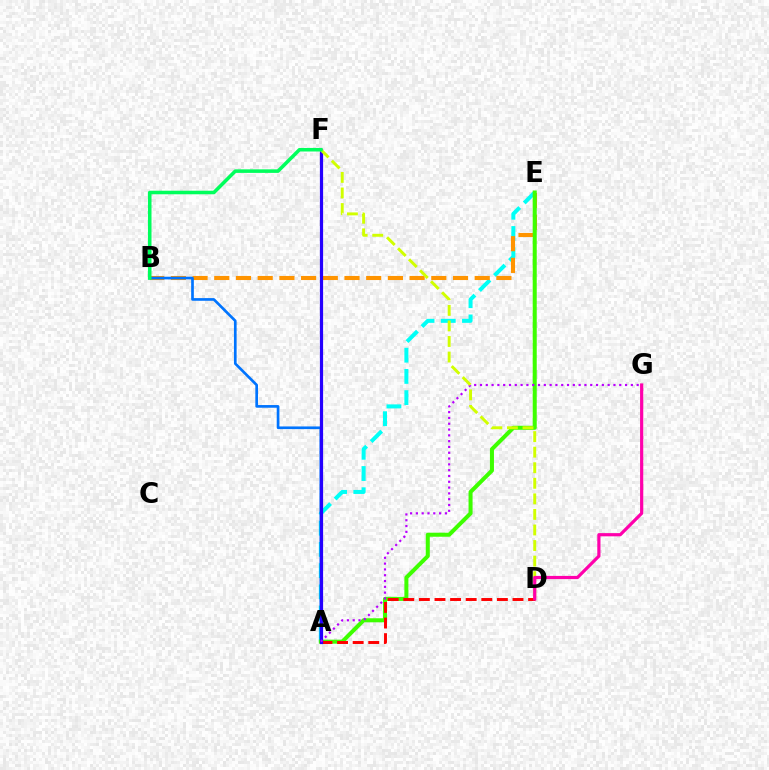{('A', 'E'): [{'color': '#00fff6', 'line_style': 'dashed', 'thickness': 2.88}, {'color': '#3dff00', 'line_style': 'solid', 'thickness': 2.9}], ('B', 'E'): [{'color': '#ff9400', 'line_style': 'dashed', 'thickness': 2.95}], ('A', 'B'): [{'color': '#0074ff', 'line_style': 'solid', 'thickness': 1.93}], ('A', 'D'): [{'color': '#ff0000', 'line_style': 'dashed', 'thickness': 2.12}], ('A', 'F'): [{'color': '#2500ff', 'line_style': 'solid', 'thickness': 2.31}], ('A', 'G'): [{'color': '#b900ff', 'line_style': 'dotted', 'thickness': 1.58}], ('D', 'F'): [{'color': '#d1ff00', 'line_style': 'dashed', 'thickness': 2.11}], ('B', 'F'): [{'color': '#00ff5c', 'line_style': 'solid', 'thickness': 2.56}], ('D', 'G'): [{'color': '#ff00ac', 'line_style': 'solid', 'thickness': 2.3}]}